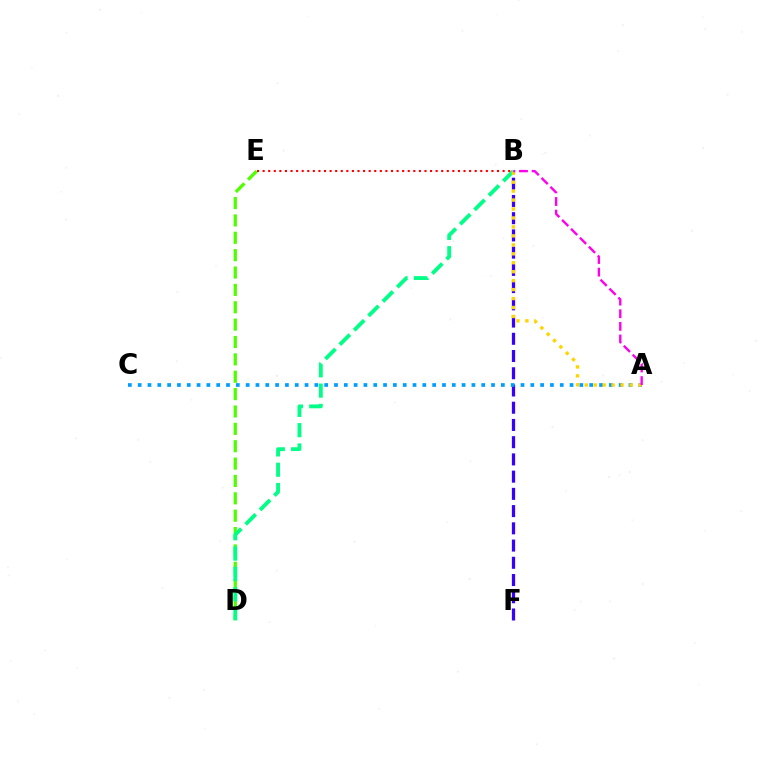{('B', 'F'): [{'color': '#3700ff', 'line_style': 'dashed', 'thickness': 2.34}], ('A', 'C'): [{'color': '#009eff', 'line_style': 'dotted', 'thickness': 2.67}], ('D', 'E'): [{'color': '#4fff00', 'line_style': 'dashed', 'thickness': 2.36}], ('B', 'D'): [{'color': '#00ff86', 'line_style': 'dashed', 'thickness': 2.76}], ('B', 'E'): [{'color': '#ff0000', 'line_style': 'dotted', 'thickness': 1.52}], ('A', 'B'): [{'color': '#ffd500', 'line_style': 'dotted', 'thickness': 2.43}, {'color': '#ff00ed', 'line_style': 'dashed', 'thickness': 1.71}]}